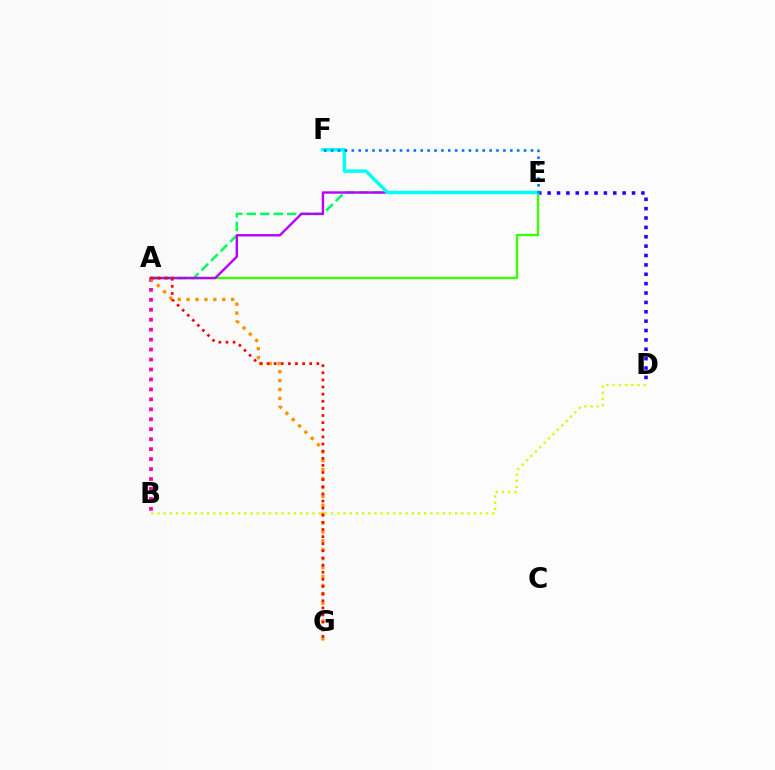{('A', 'B'): [{'color': '#ff00ac', 'line_style': 'dotted', 'thickness': 2.71}], ('D', 'E'): [{'color': '#2500ff', 'line_style': 'dotted', 'thickness': 2.55}], ('A', 'E'): [{'color': '#3dff00', 'line_style': 'solid', 'thickness': 1.7}, {'color': '#00ff5c', 'line_style': 'dashed', 'thickness': 1.83}, {'color': '#b900ff', 'line_style': 'solid', 'thickness': 1.73}], ('A', 'G'): [{'color': '#ff9400', 'line_style': 'dotted', 'thickness': 2.42}, {'color': '#ff0000', 'line_style': 'dotted', 'thickness': 1.94}], ('E', 'F'): [{'color': '#00fff6', 'line_style': 'solid', 'thickness': 2.49}, {'color': '#0074ff', 'line_style': 'dotted', 'thickness': 1.87}], ('B', 'D'): [{'color': '#d1ff00', 'line_style': 'dotted', 'thickness': 1.69}]}